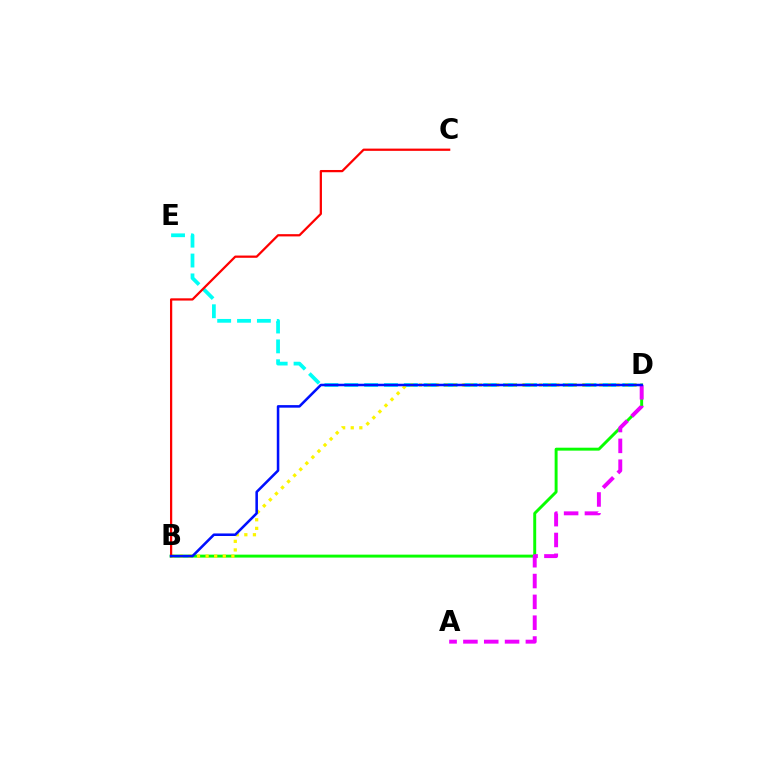{('D', 'E'): [{'color': '#00fff6', 'line_style': 'dashed', 'thickness': 2.7}], ('B', 'D'): [{'color': '#08ff00', 'line_style': 'solid', 'thickness': 2.11}, {'color': '#fcf500', 'line_style': 'dotted', 'thickness': 2.33}, {'color': '#0010ff', 'line_style': 'solid', 'thickness': 1.84}], ('B', 'C'): [{'color': '#ff0000', 'line_style': 'solid', 'thickness': 1.62}], ('A', 'D'): [{'color': '#ee00ff', 'line_style': 'dashed', 'thickness': 2.83}]}